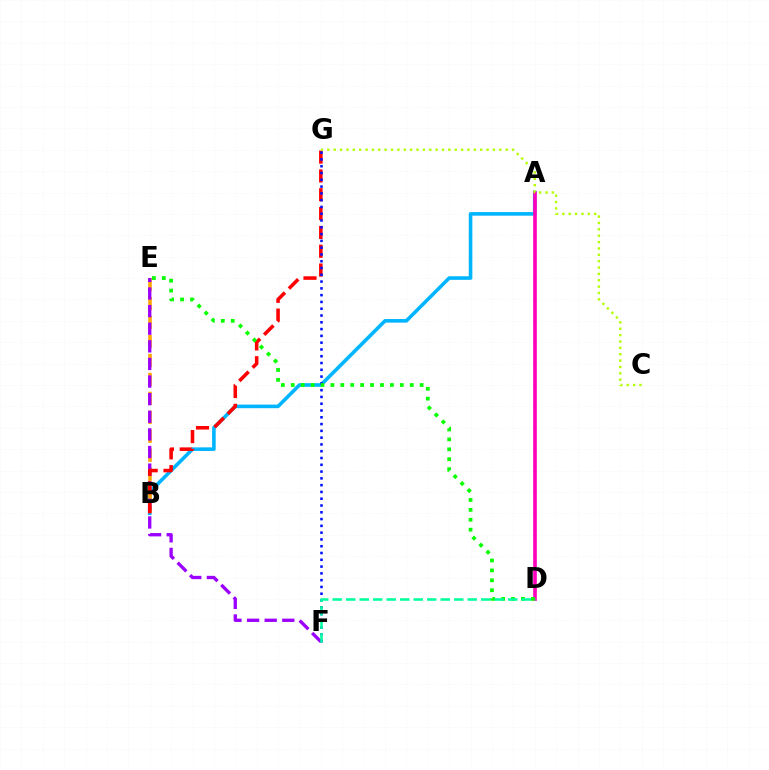{('A', 'B'): [{'color': '#00b5ff', 'line_style': 'solid', 'thickness': 2.59}], ('B', 'E'): [{'color': '#ffa500', 'line_style': 'dashed', 'thickness': 2.58}], ('E', 'F'): [{'color': '#9b00ff', 'line_style': 'dashed', 'thickness': 2.39}], ('A', 'D'): [{'color': '#ff00bd', 'line_style': 'solid', 'thickness': 2.62}], ('B', 'G'): [{'color': '#ff0000', 'line_style': 'dashed', 'thickness': 2.56}], ('F', 'G'): [{'color': '#0010ff', 'line_style': 'dotted', 'thickness': 1.84}], ('C', 'G'): [{'color': '#b3ff00', 'line_style': 'dotted', 'thickness': 1.73}], ('D', 'E'): [{'color': '#08ff00', 'line_style': 'dotted', 'thickness': 2.69}], ('D', 'F'): [{'color': '#00ff9d', 'line_style': 'dashed', 'thickness': 1.83}]}